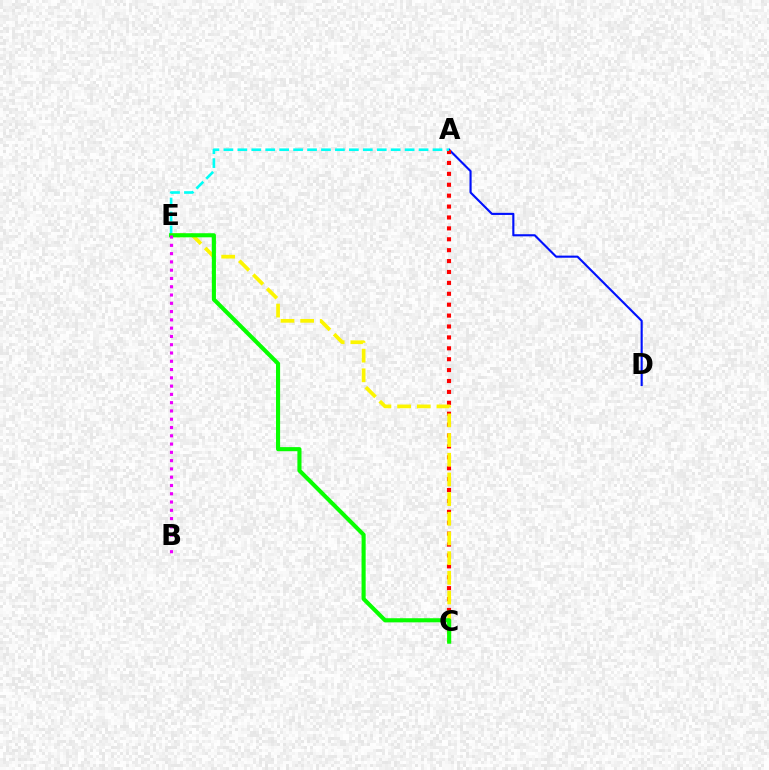{('A', 'D'): [{'color': '#0010ff', 'line_style': 'solid', 'thickness': 1.53}], ('A', 'C'): [{'color': '#ff0000', 'line_style': 'dotted', 'thickness': 2.96}], ('A', 'E'): [{'color': '#00fff6', 'line_style': 'dashed', 'thickness': 1.89}], ('C', 'E'): [{'color': '#fcf500', 'line_style': 'dashed', 'thickness': 2.67}, {'color': '#08ff00', 'line_style': 'solid', 'thickness': 2.95}], ('B', 'E'): [{'color': '#ee00ff', 'line_style': 'dotted', 'thickness': 2.25}]}